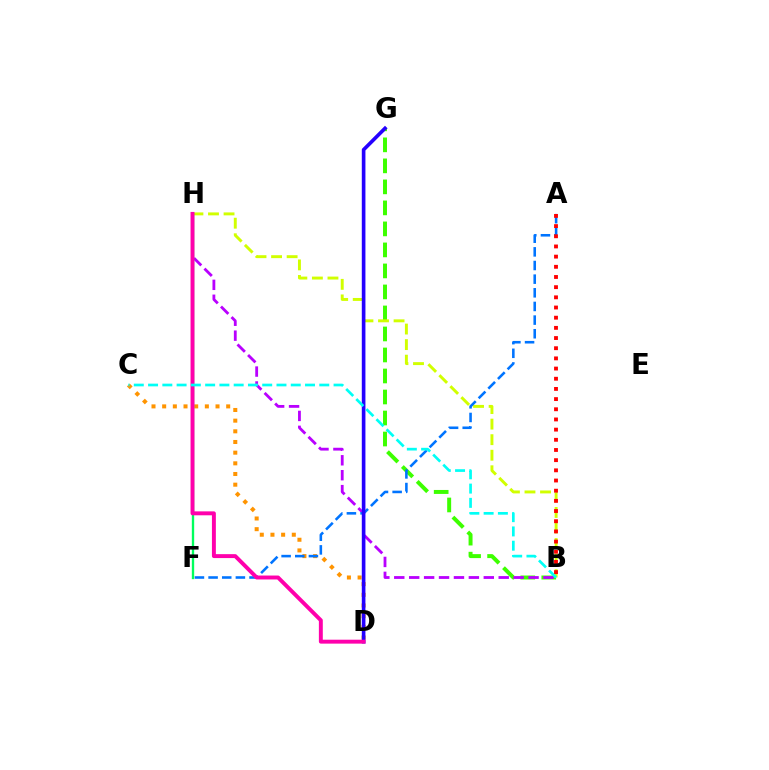{('B', 'G'): [{'color': '#3dff00', 'line_style': 'dashed', 'thickness': 2.85}], ('C', 'D'): [{'color': '#ff9400', 'line_style': 'dotted', 'thickness': 2.9}], ('B', 'H'): [{'color': '#b900ff', 'line_style': 'dashed', 'thickness': 2.03}, {'color': '#d1ff00', 'line_style': 'dashed', 'thickness': 2.11}], ('A', 'F'): [{'color': '#0074ff', 'line_style': 'dashed', 'thickness': 1.85}], ('F', 'H'): [{'color': '#00ff5c', 'line_style': 'solid', 'thickness': 1.69}], ('D', 'G'): [{'color': '#2500ff', 'line_style': 'solid', 'thickness': 2.62}], ('D', 'H'): [{'color': '#ff00ac', 'line_style': 'solid', 'thickness': 2.83}], ('B', 'C'): [{'color': '#00fff6', 'line_style': 'dashed', 'thickness': 1.94}], ('A', 'B'): [{'color': '#ff0000', 'line_style': 'dotted', 'thickness': 2.76}]}